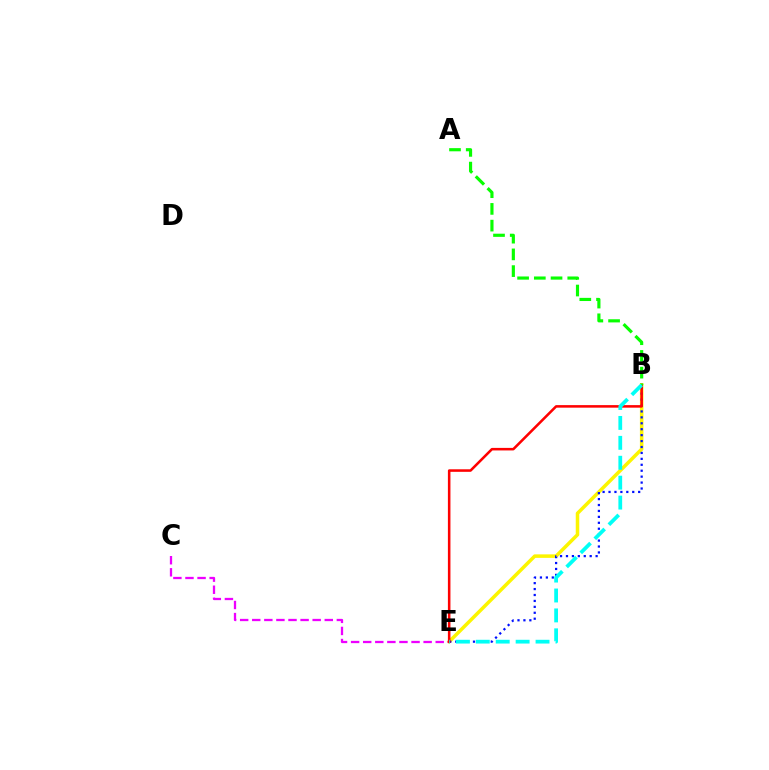{('B', 'E'): [{'color': '#fcf500', 'line_style': 'solid', 'thickness': 2.53}, {'color': '#0010ff', 'line_style': 'dotted', 'thickness': 1.61}, {'color': '#ff0000', 'line_style': 'solid', 'thickness': 1.83}, {'color': '#00fff6', 'line_style': 'dashed', 'thickness': 2.71}], ('C', 'E'): [{'color': '#ee00ff', 'line_style': 'dashed', 'thickness': 1.64}], ('A', 'B'): [{'color': '#08ff00', 'line_style': 'dashed', 'thickness': 2.27}]}